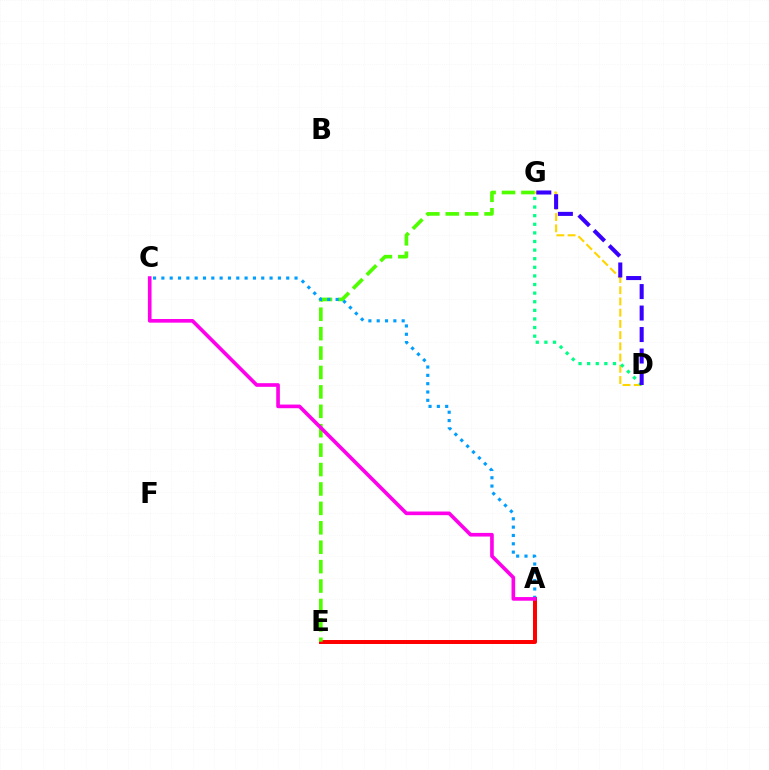{('A', 'E'): [{'color': '#ff0000', 'line_style': 'solid', 'thickness': 2.86}], ('E', 'G'): [{'color': '#4fff00', 'line_style': 'dashed', 'thickness': 2.64}], ('D', 'G'): [{'color': '#ffd500', 'line_style': 'dashed', 'thickness': 1.52}, {'color': '#00ff86', 'line_style': 'dotted', 'thickness': 2.34}, {'color': '#3700ff', 'line_style': 'dashed', 'thickness': 2.92}], ('A', 'C'): [{'color': '#009eff', 'line_style': 'dotted', 'thickness': 2.26}, {'color': '#ff00ed', 'line_style': 'solid', 'thickness': 2.62}]}